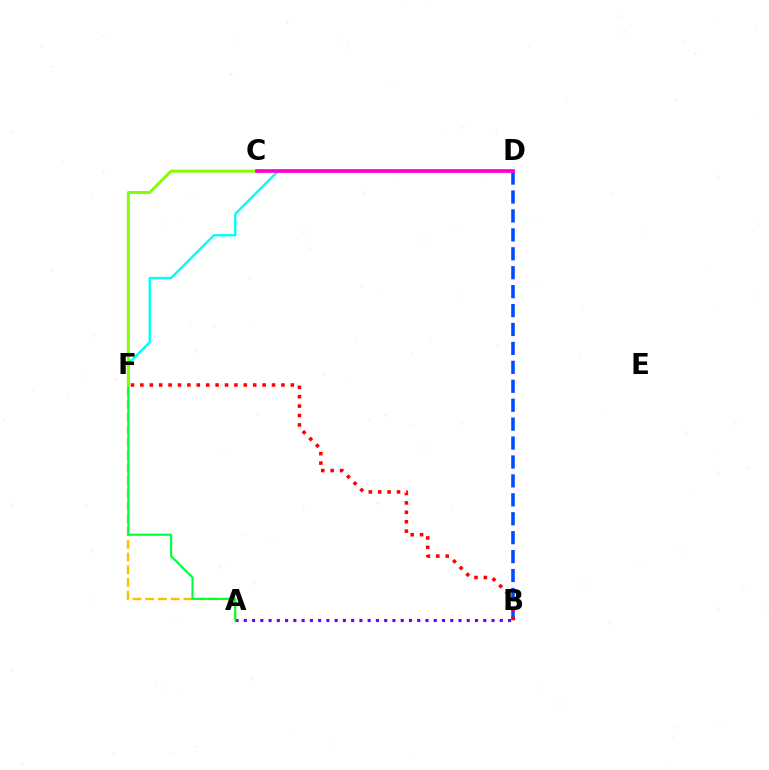{('D', 'F'): [{'color': '#00fff6', 'line_style': 'solid', 'thickness': 1.72}], ('B', 'D'): [{'color': '#004bff', 'line_style': 'dashed', 'thickness': 2.57}], ('A', 'B'): [{'color': '#7200ff', 'line_style': 'dotted', 'thickness': 2.24}], ('A', 'F'): [{'color': '#ffbd00', 'line_style': 'dashed', 'thickness': 1.73}, {'color': '#00ff39', 'line_style': 'solid', 'thickness': 1.53}], ('C', 'F'): [{'color': '#84ff00', 'line_style': 'solid', 'thickness': 2.14}], ('C', 'D'): [{'color': '#ff00cf', 'line_style': 'solid', 'thickness': 2.66}], ('B', 'F'): [{'color': '#ff0000', 'line_style': 'dotted', 'thickness': 2.56}]}